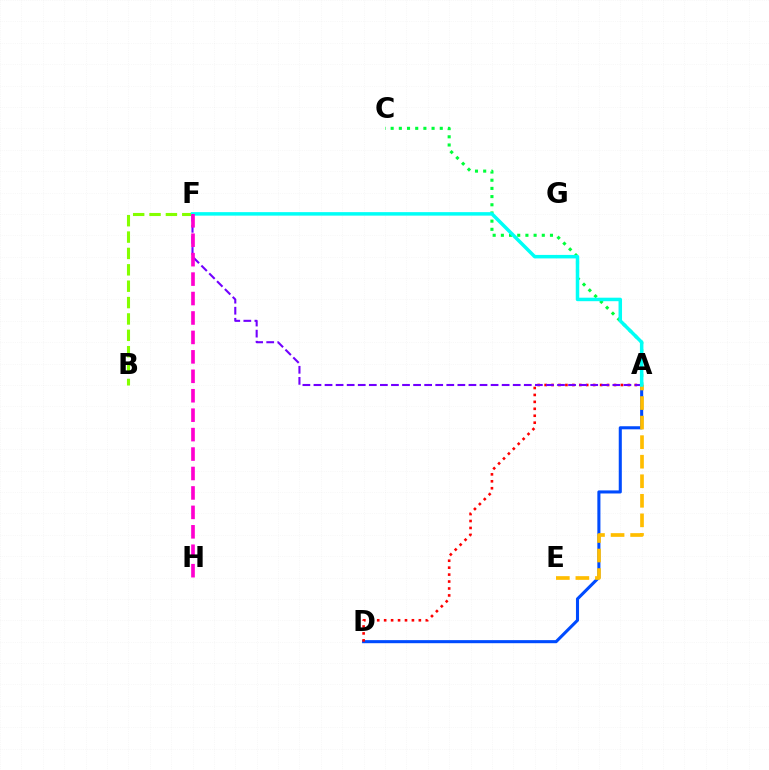{('A', 'C'): [{'color': '#00ff39', 'line_style': 'dotted', 'thickness': 2.22}], ('A', 'D'): [{'color': '#004bff', 'line_style': 'solid', 'thickness': 2.21}, {'color': '#ff0000', 'line_style': 'dotted', 'thickness': 1.89}], ('A', 'F'): [{'color': '#7200ff', 'line_style': 'dashed', 'thickness': 1.5}, {'color': '#00fff6', 'line_style': 'solid', 'thickness': 2.52}], ('B', 'F'): [{'color': '#84ff00', 'line_style': 'dashed', 'thickness': 2.22}], ('A', 'E'): [{'color': '#ffbd00', 'line_style': 'dashed', 'thickness': 2.66}], ('F', 'H'): [{'color': '#ff00cf', 'line_style': 'dashed', 'thickness': 2.64}]}